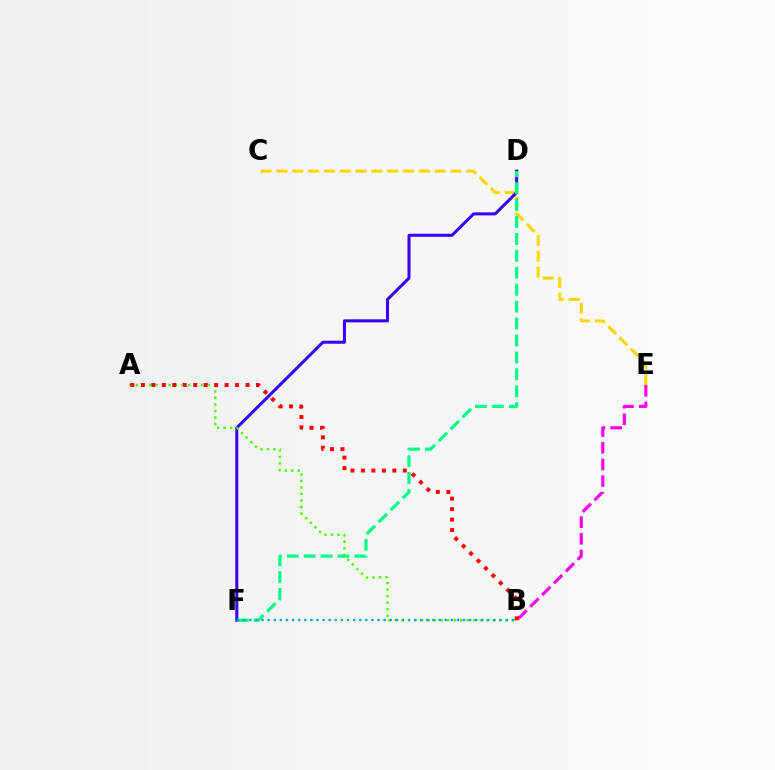{('B', 'E'): [{'color': '#ff00ed', 'line_style': 'dashed', 'thickness': 2.26}], ('C', 'E'): [{'color': '#ffd500', 'line_style': 'dashed', 'thickness': 2.15}], ('D', 'F'): [{'color': '#3700ff', 'line_style': 'solid', 'thickness': 2.18}, {'color': '#00ff86', 'line_style': 'dashed', 'thickness': 2.3}], ('A', 'B'): [{'color': '#4fff00', 'line_style': 'dotted', 'thickness': 1.77}, {'color': '#ff0000', 'line_style': 'dotted', 'thickness': 2.84}], ('B', 'F'): [{'color': '#009eff', 'line_style': 'dotted', 'thickness': 1.66}]}